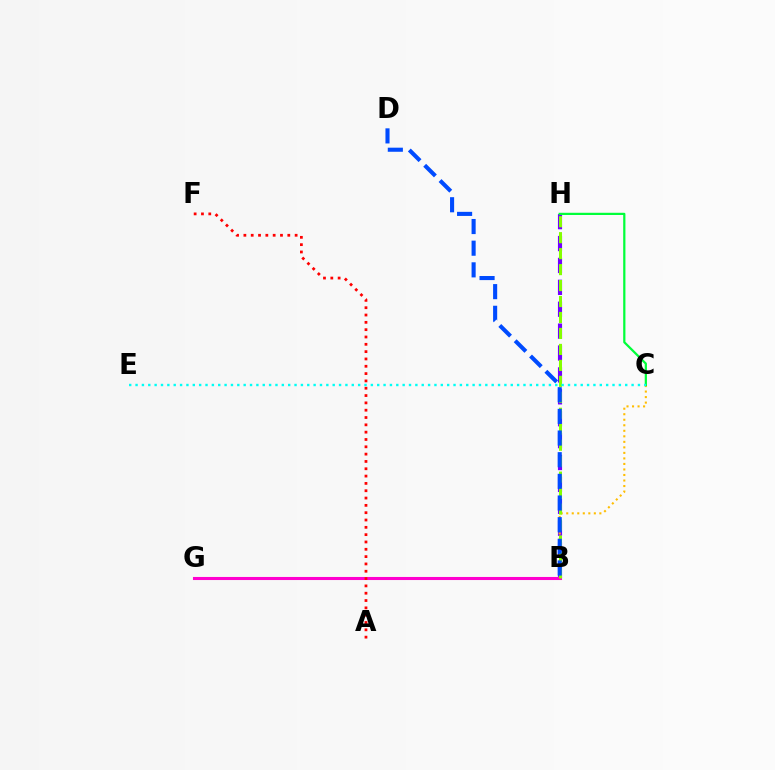{('B', 'H'): [{'color': '#7200ff', 'line_style': 'dashed', 'thickness': 2.97}, {'color': '#84ff00', 'line_style': 'dashed', 'thickness': 2.17}], ('B', 'G'): [{'color': '#ff00cf', 'line_style': 'solid', 'thickness': 2.21}], ('A', 'F'): [{'color': '#ff0000', 'line_style': 'dotted', 'thickness': 1.99}], ('B', 'C'): [{'color': '#ffbd00', 'line_style': 'dotted', 'thickness': 1.5}], ('C', 'H'): [{'color': '#00ff39', 'line_style': 'solid', 'thickness': 1.6}], ('B', 'D'): [{'color': '#004bff', 'line_style': 'dashed', 'thickness': 2.94}], ('C', 'E'): [{'color': '#00fff6', 'line_style': 'dotted', 'thickness': 1.73}]}